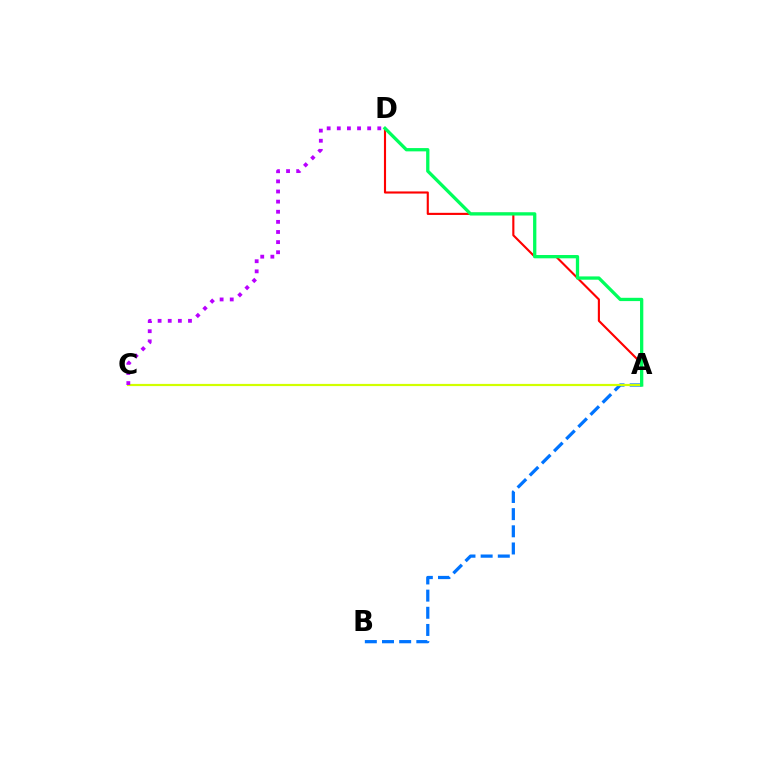{('A', 'D'): [{'color': '#ff0000', 'line_style': 'solid', 'thickness': 1.53}, {'color': '#00ff5c', 'line_style': 'solid', 'thickness': 2.37}], ('A', 'B'): [{'color': '#0074ff', 'line_style': 'dashed', 'thickness': 2.33}], ('A', 'C'): [{'color': '#d1ff00', 'line_style': 'solid', 'thickness': 1.58}], ('C', 'D'): [{'color': '#b900ff', 'line_style': 'dotted', 'thickness': 2.75}]}